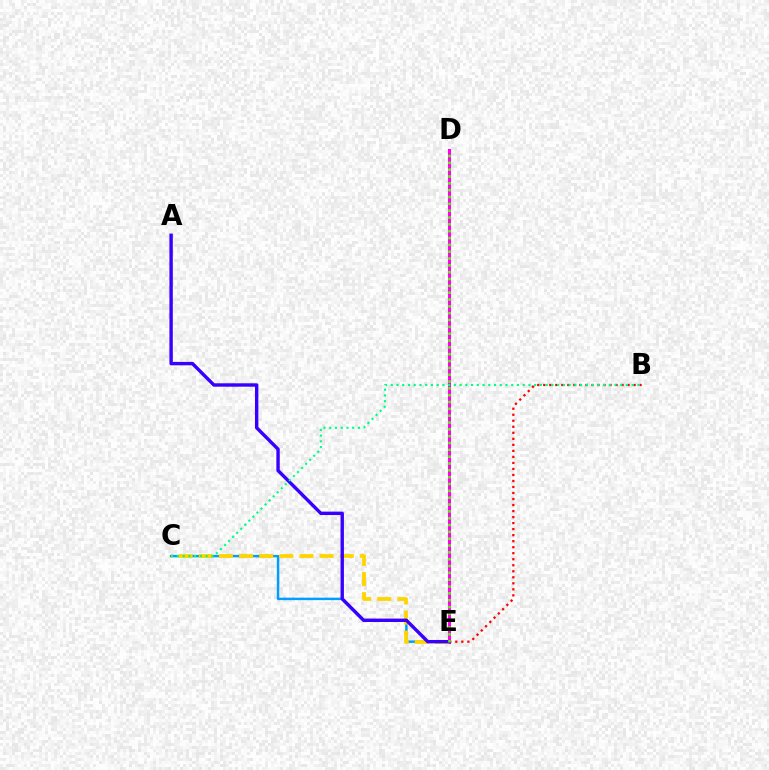{('C', 'E'): [{'color': '#009eff', 'line_style': 'solid', 'thickness': 1.78}, {'color': '#ffd500', 'line_style': 'dashed', 'thickness': 2.74}], ('D', 'E'): [{'color': '#ff00ed', 'line_style': 'solid', 'thickness': 2.21}, {'color': '#4fff00', 'line_style': 'dotted', 'thickness': 1.86}], ('B', 'E'): [{'color': '#ff0000', 'line_style': 'dotted', 'thickness': 1.64}], ('A', 'E'): [{'color': '#3700ff', 'line_style': 'solid', 'thickness': 2.45}], ('B', 'C'): [{'color': '#00ff86', 'line_style': 'dotted', 'thickness': 1.56}]}